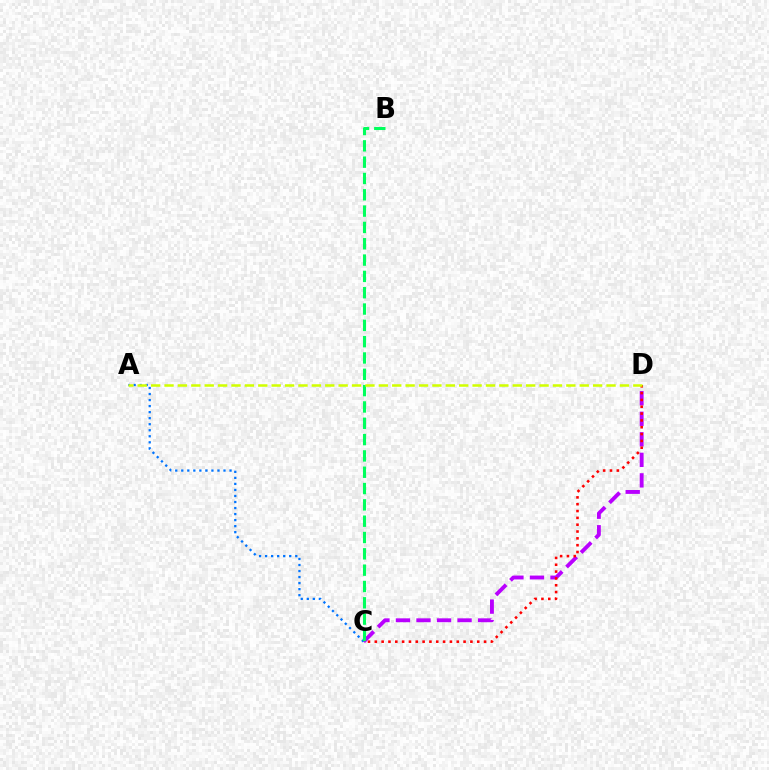{('C', 'D'): [{'color': '#b900ff', 'line_style': 'dashed', 'thickness': 2.79}, {'color': '#ff0000', 'line_style': 'dotted', 'thickness': 1.86}], ('A', 'C'): [{'color': '#0074ff', 'line_style': 'dotted', 'thickness': 1.64}], ('B', 'C'): [{'color': '#00ff5c', 'line_style': 'dashed', 'thickness': 2.22}], ('A', 'D'): [{'color': '#d1ff00', 'line_style': 'dashed', 'thickness': 1.82}]}